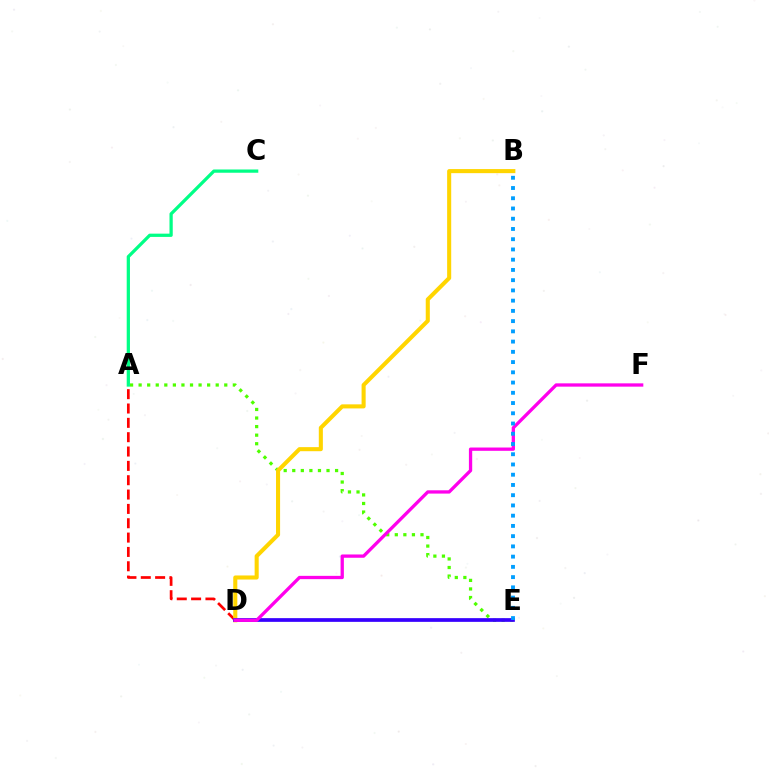{('A', 'D'): [{'color': '#ff0000', 'line_style': 'dashed', 'thickness': 1.95}], ('A', 'E'): [{'color': '#4fff00', 'line_style': 'dotted', 'thickness': 2.33}], ('B', 'D'): [{'color': '#ffd500', 'line_style': 'solid', 'thickness': 2.93}], ('A', 'C'): [{'color': '#00ff86', 'line_style': 'solid', 'thickness': 2.34}], ('D', 'E'): [{'color': '#3700ff', 'line_style': 'solid', 'thickness': 2.67}], ('D', 'F'): [{'color': '#ff00ed', 'line_style': 'solid', 'thickness': 2.37}], ('B', 'E'): [{'color': '#009eff', 'line_style': 'dotted', 'thickness': 2.78}]}